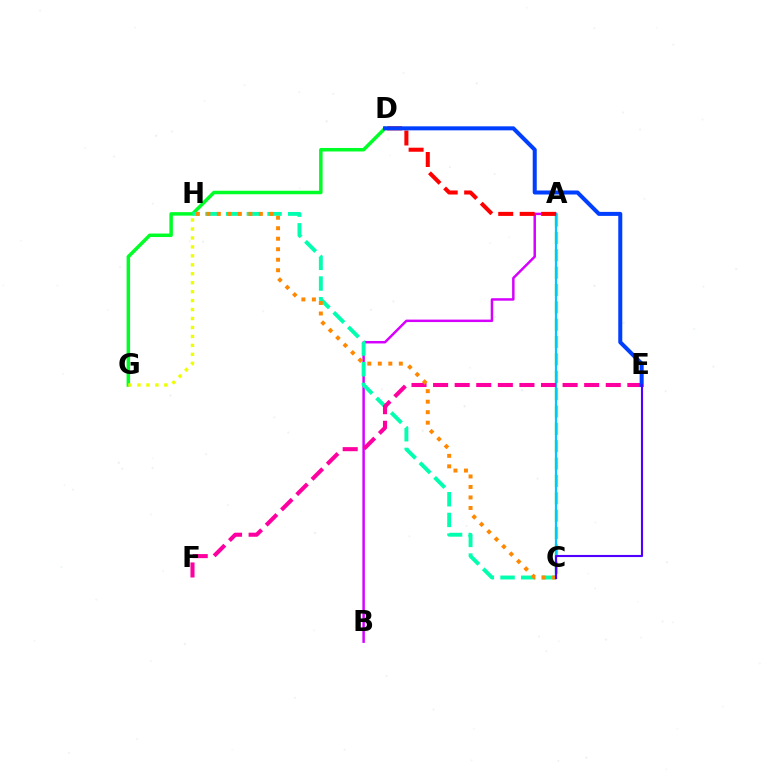{('A', 'C'): [{'color': '#66ff00', 'line_style': 'dashed', 'thickness': 2.36}, {'color': '#00c7ff', 'line_style': 'solid', 'thickness': 1.61}], ('A', 'B'): [{'color': '#d600ff', 'line_style': 'solid', 'thickness': 1.78}], ('D', 'G'): [{'color': '#00ff27', 'line_style': 'solid', 'thickness': 2.52}], ('C', 'H'): [{'color': '#00ffaf', 'line_style': 'dashed', 'thickness': 2.81}, {'color': '#ff8800', 'line_style': 'dotted', 'thickness': 2.85}], ('A', 'D'): [{'color': '#ff0000', 'line_style': 'dashed', 'thickness': 2.91}], ('E', 'F'): [{'color': '#ff00a0', 'line_style': 'dashed', 'thickness': 2.93}], ('G', 'H'): [{'color': '#eeff00', 'line_style': 'dotted', 'thickness': 2.43}], ('D', 'E'): [{'color': '#003fff', 'line_style': 'solid', 'thickness': 2.89}], ('C', 'E'): [{'color': '#4f00ff', 'line_style': 'solid', 'thickness': 1.52}]}